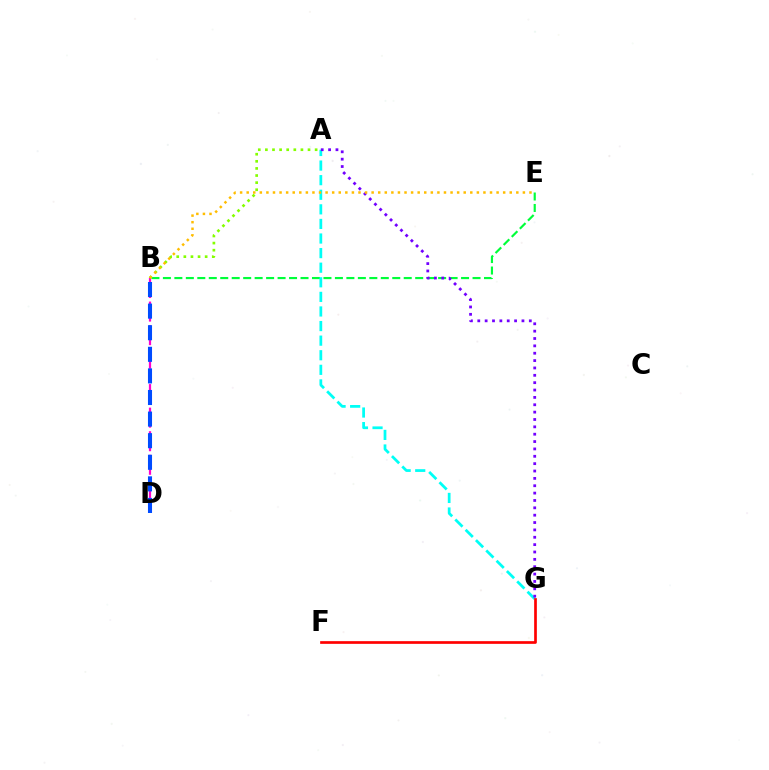{('B', 'E'): [{'color': '#00ff39', 'line_style': 'dashed', 'thickness': 1.56}, {'color': '#ffbd00', 'line_style': 'dotted', 'thickness': 1.79}], ('A', 'G'): [{'color': '#00fff6', 'line_style': 'dashed', 'thickness': 1.98}, {'color': '#7200ff', 'line_style': 'dotted', 'thickness': 2.0}], ('F', 'G'): [{'color': '#ff0000', 'line_style': 'solid', 'thickness': 1.93}], ('A', 'B'): [{'color': '#84ff00', 'line_style': 'dotted', 'thickness': 1.93}], ('B', 'D'): [{'color': '#ff00cf', 'line_style': 'dashed', 'thickness': 1.6}, {'color': '#004bff', 'line_style': 'dashed', 'thickness': 2.93}]}